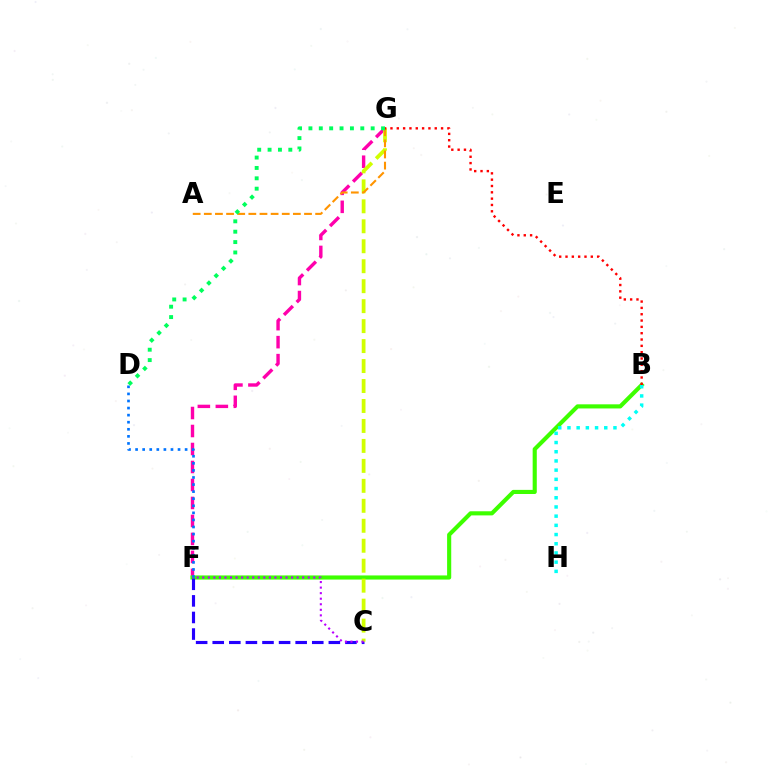{('F', 'G'): [{'color': '#ff00ac', 'line_style': 'dashed', 'thickness': 2.44}], ('B', 'F'): [{'color': '#3dff00', 'line_style': 'solid', 'thickness': 2.97}], ('D', 'F'): [{'color': '#0074ff', 'line_style': 'dotted', 'thickness': 1.92}], ('C', 'F'): [{'color': '#2500ff', 'line_style': 'dashed', 'thickness': 2.25}, {'color': '#b900ff', 'line_style': 'dotted', 'thickness': 1.51}], ('B', 'H'): [{'color': '#00fff6', 'line_style': 'dotted', 'thickness': 2.5}], ('C', 'G'): [{'color': '#d1ff00', 'line_style': 'dashed', 'thickness': 2.71}], ('A', 'G'): [{'color': '#ff9400', 'line_style': 'dashed', 'thickness': 1.51}], ('B', 'G'): [{'color': '#ff0000', 'line_style': 'dotted', 'thickness': 1.72}], ('D', 'G'): [{'color': '#00ff5c', 'line_style': 'dotted', 'thickness': 2.82}]}